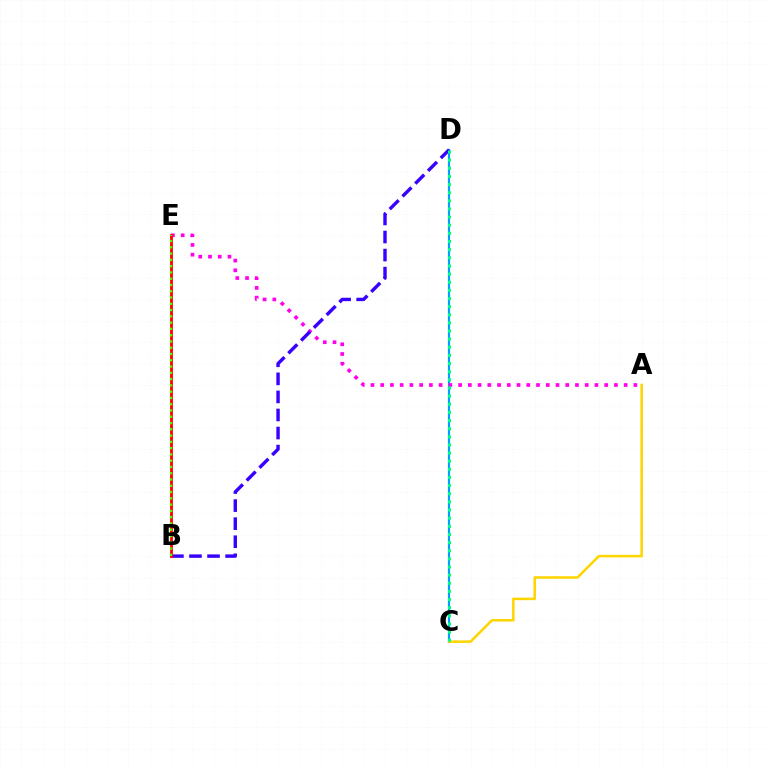{('C', 'D'): [{'color': '#009eff', 'line_style': 'solid', 'thickness': 1.56}, {'color': '#00ff86', 'line_style': 'dotted', 'thickness': 2.21}], ('A', 'C'): [{'color': '#ffd500', 'line_style': 'solid', 'thickness': 1.82}], ('A', 'E'): [{'color': '#ff00ed', 'line_style': 'dotted', 'thickness': 2.65}], ('B', 'D'): [{'color': '#3700ff', 'line_style': 'dashed', 'thickness': 2.45}], ('B', 'E'): [{'color': '#ff0000', 'line_style': 'solid', 'thickness': 2.03}, {'color': '#4fff00', 'line_style': 'dotted', 'thickness': 1.71}]}